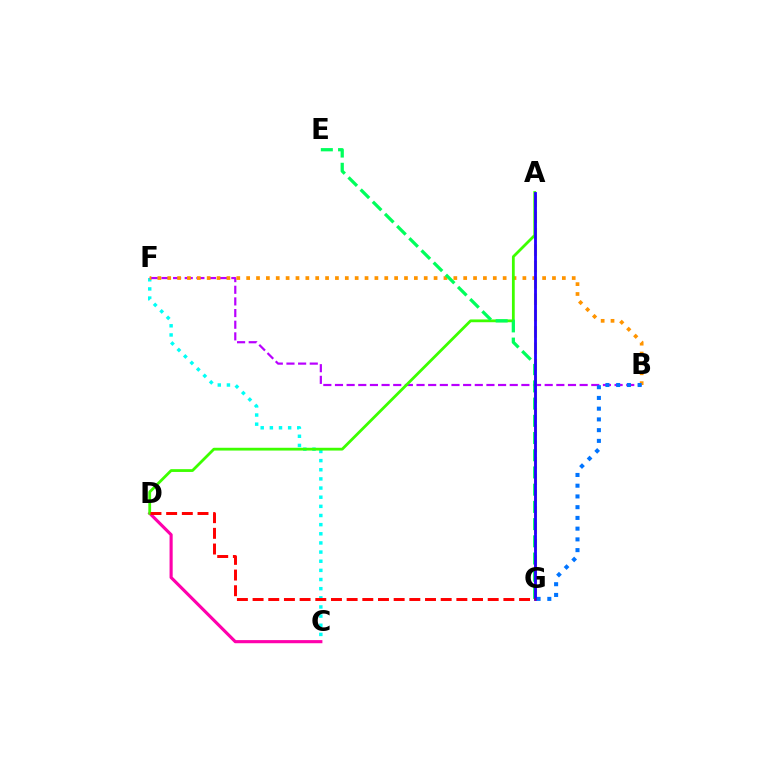{('C', 'F'): [{'color': '#00fff6', 'line_style': 'dotted', 'thickness': 2.49}], ('B', 'F'): [{'color': '#b900ff', 'line_style': 'dashed', 'thickness': 1.58}, {'color': '#ff9400', 'line_style': 'dotted', 'thickness': 2.68}], ('A', 'G'): [{'color': '#d1ff00', 'line_style': 'dashed', 'thickness': 2.22}, {'color': '#2500ff', 'line_style': 'solid', 'thickness': 2.04}], ('C', 'D'): [{'color': '#ff00ac', 'line_style': 'solid', 'thickness': 2.25}], ('A', 'D'): [{'color': '#3dff00', 'line_style': 'solid', 'thickness': 2.01}], ('E', 'G'): [{'color': '#00ff5c', 'line_style': 'dashed', 'thickness': 2.34}], ('B', 'G'): [{'color': '#0074ff', 'line_style': 'dotted', 'thickness': 2.92}], ('D', 'G'): [{'color': '#ff0000', 'line_style': 'dashed', 'thickness': 2.13}]}